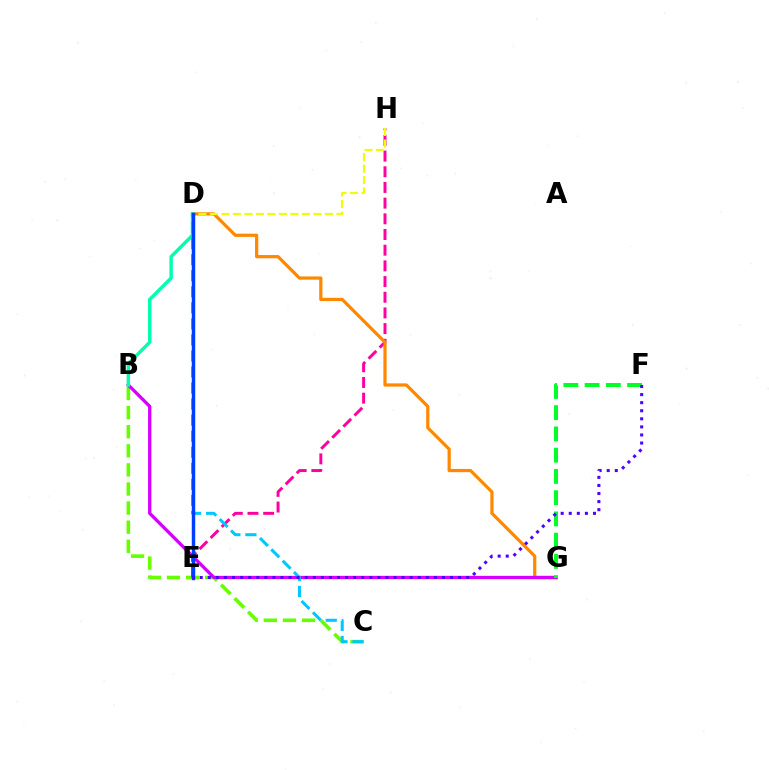{('B', 'C'): [{'color': '#66ff00', 'line_style': 'dashed', 'thickness': 2.59}], ('E', 'H'): [{'color': '#ff00a0', 'line_style': 'dashed', 'thickness': 2.13}], ('D', 'E'): [{'color': '#ff0000', 'line_style': 'dashed', 'thickness': 2.09}, {'color': '#003fff', 'line_style': 'solid', 'thickness': 2.49}], ('D', 'G'): [{'color': '#ff8800', 'line_style': 'solid', 'thickness': 2.31}], ('D', 'H'): [{'color': '#eeff00', 'line_style': 'dashed', 'thickness': 1.56}], ('B', 'G'): [{'color': '#d600ff', 'line_style': 'solid', 'thickness': 2.38}], ('B', 'D'): [{'color': '#00ffaf', 'line_style': 'solid', 'thickness': 2.46}], ('C', 'D'): [{'color': '#00c7ff', 'line_style': 'dashed', 'thickness': 2.18}], ('F', 'G'): [{'color': '#00ff27', 'line_style': 'dashed', 'thickness': 2.89}], ('E', 'F'): [{'color': '#4f00ff', 'line_style': 'dotted', 'thickness': 2.19}]}